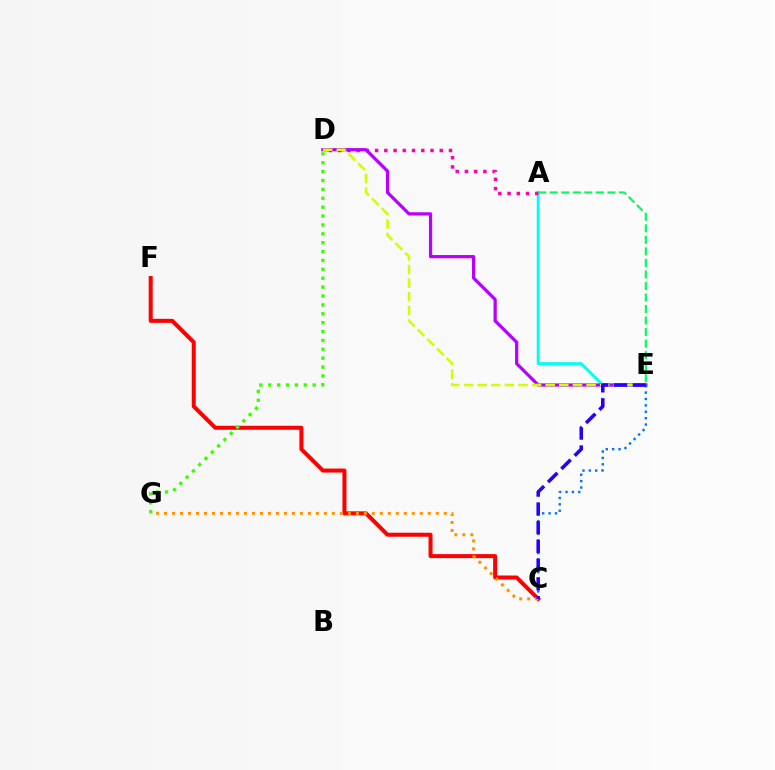{('A', 'E'): [{'color': '#00fff6', 'line_style': 'solid', 'thickness': 2.11}, {'color': '#00ff5c', 'line_style': 'dashed', 'thickness': 1.57}], ('C', 'F'): [{'color': '#ff0000', 'line_style': 'solid', 'thickness': 2.89}], ('A', 'D'): [{'color': '#ff00ac', 'line_style': 'dotted', 'thickness': 2.51}], ('C', 'G'): [{'color': '#ff9400', 'line_style': 'dotted', 'thickness': 2.17}], ('D', 'E'): [{'color': '#b900ff', 'line_style': 'solid', 'thickness': 2.33}, {'color': '#d1ff00', 'line_style': 'dashed', 'thickness': 1.85}], ('D', 'G'): [{'color': '#3dff00', 'line_style': 'dotted', 'thickness': 2.41}], ('C', 'E'): [{'color': '#0074ff', 'line_style': 'dotted', 'thickness': 1.74}, {'color': '#2500ff', 'line_style': 'dashed', 'thickness': 2.54}]}